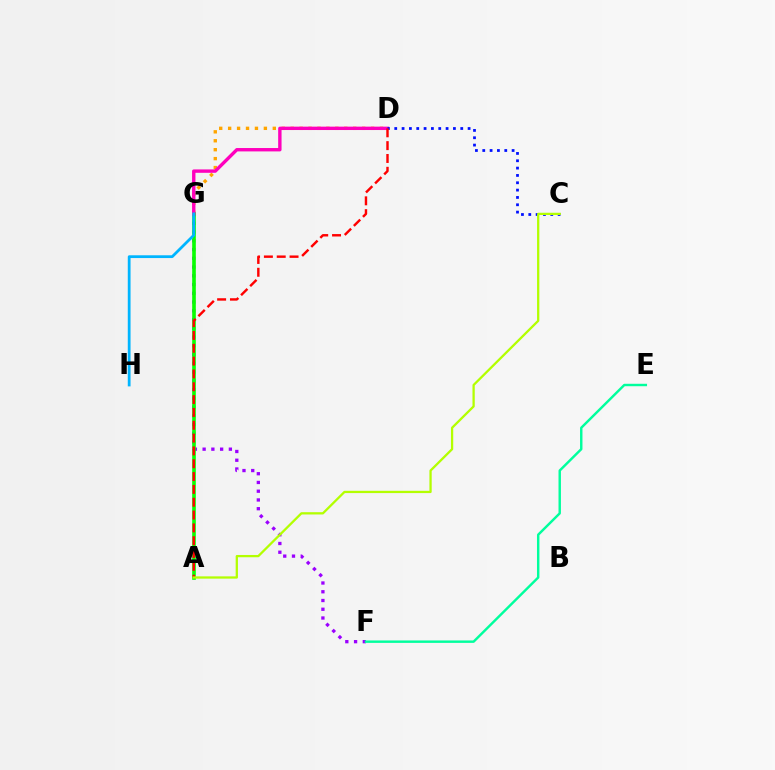{('D', 'G'): [{'color': '#ffa500', 'line_style': 'dotted', 'thickness': 2.43}, {'color': '#ff00bd', 'line_style': 'solid', 'thickness': 2.43}], ('F', 'G'): [{'color': '#9b00ff', 'line_style': 'dotted', 'thickness': 2.38}], ('A', 'G'): [{'color': '#08ff00', 'line_style': 'solid', 'thickness': 2.61}], ('C', 'D'): [{'color': '#0010ff', 'line_style': 'dotted', 'thickness': 1.99}], ('G', 'H'): [{'color': '#00b5ff', 'line_style': 'solid', 'thickness': 2.0}], ('A', 'D'): [{'color': '#ff0000', 'line_style': 'dashed', 'thickness': 1.74}], ('A', 'C'): [{'color': '#b3ff00', 'line_style': 'solid', 'thickness': 1.64}], ('E', 'F'): [{'color': '#00ff9d', 'line_style': 'solid', 'thickness': 1.75}]}